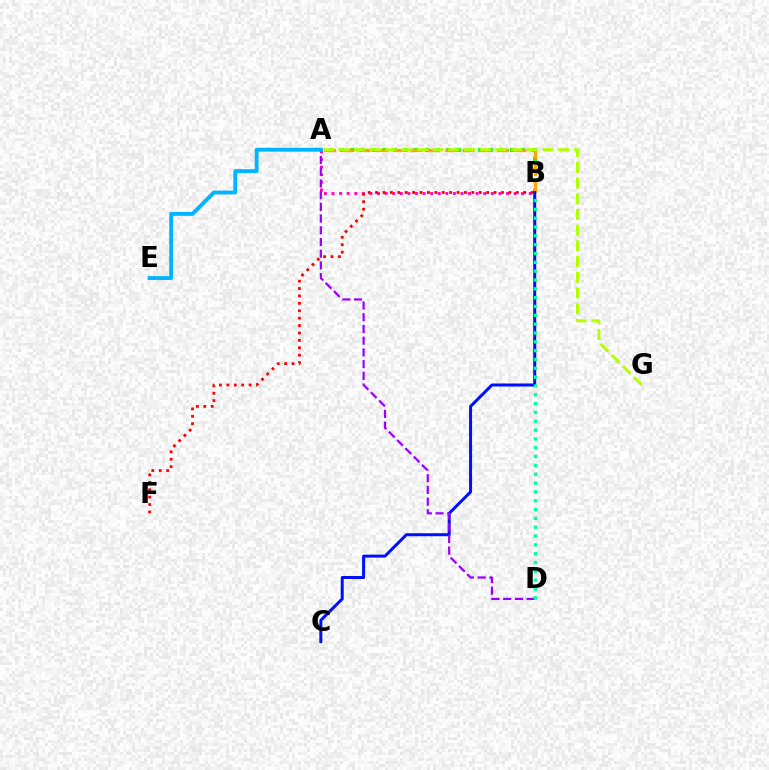{('A', 'B'): [{'color': '#08ff00', 'line_style': 'dotted', 'thickness': 2.89}, {'color': '#ffa500', 'line_style': 'dashed', 'thickness': 2.35}, {'color': '#ff00bd', 'line_style': 'dotted', 'thickness': 2.06}], ('B', 'C'): [{'color': '#0010ff', 'line_style': 'solid', 'thickness': 2.16}], ('A', 'D'): [{'color': '#9b00ff', 'line_style': 'dashed', 'thickness': 1.59}], ('B', 'F'): [{'color': '#ff0000', 'line_style': 'dotted', 'thickness': 2.01}], ('A', 'G'): [{'color': '#b3ff00', 'line_style': 'dashed', 'thickness': 2.13}], ('A', 'E'): [{'color': '#00b5ff', 'line_style': 'solid', 'thickness': 2.78}], ('B', 'D'): [{'color': '#00ff9d', 'line_style': 'dotted', 'thickness': 2.4}]}